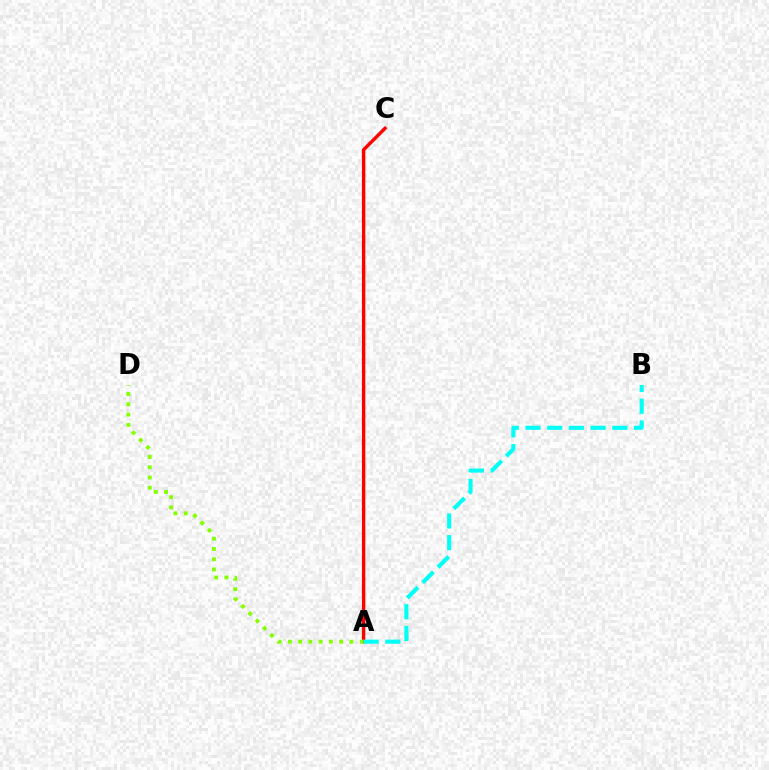{('A', 'C'): [{'color': '#7200ff', 'line_style': 'dotted', 'thickness': 1.83}, {'color': '#ff0000', 'line_style': 'solid', 'thickness': 2.45}], ('A', 'D'): [{'color': '#84ff00', 'line_style': 'dotted', 'thickness': 2.79}], ('A', 'B'): [{'color': '#00fff6', 'line_style': 'dashed', 'thickness': 2.95}]}